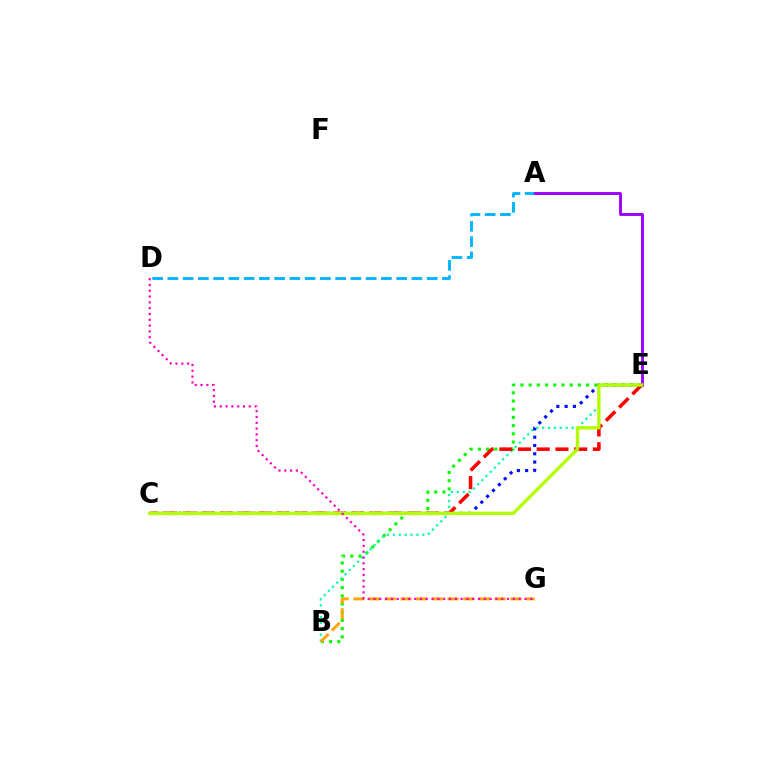{('B', 'E'): [{'color': '#08ff00', 'line_style': 'dotted', 'thickness': 2.23}, {'color': '#00ff9d', 'line_style': 'dotted', 'thickness': 1.6}], ('A', 'D'): [{'color': '#00b5ff', 'line_style': 'dashed', 'thickness': 2.07}], ('B', 'G'): [{'color': '#ffa500', 'line_style': 'dashed', 'thickness': 2.13}], ('A', 'E'): [{'color': '#9b00ff', 'line_style': 'solid', 'thickness': 2.07}], ('C', 'E'): [{'color': '#0010ff', 'line_style': 'dotted', 'thickness': 2.25}, {'color': '#ff0000', 'line_style': 'dashed', 'thickness': 2.54}, {'color': '#b3ff00', 'line_style': 'solid', 'thickness': 2.41}], ('D', 'G'): [{'color': '#ff00bd', 'line_style': 'dotted', 'thickness': 1.58}]}